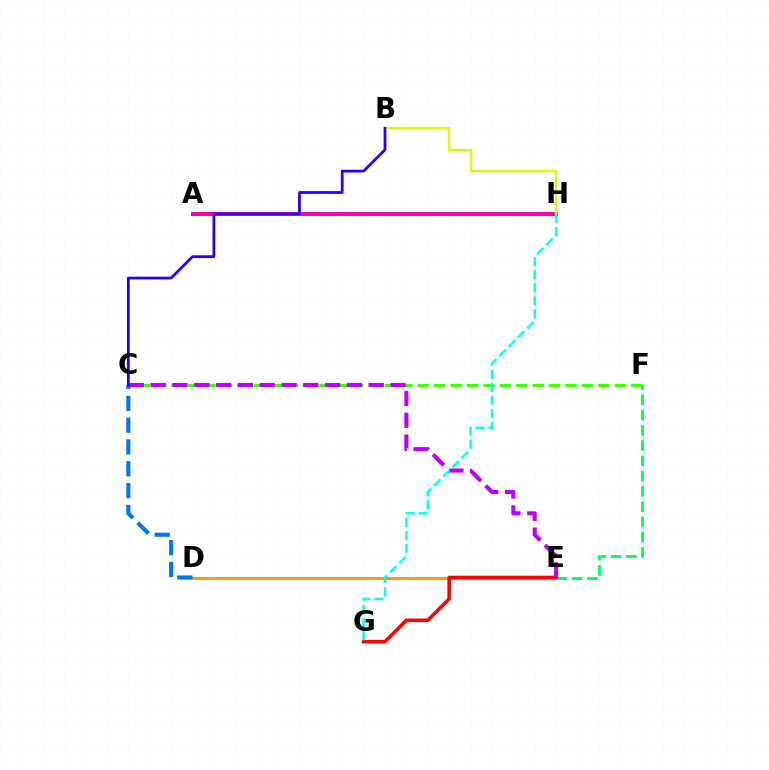{('D', 'E'): [{'color': '#ff9400', 'line_style': 'solid', 'thickness': 2.02}], ('A', 'H'): [{'color': '#ff00ac', 'line_style': 'solid', 'thickness': 2.9}], ('C', 'F'): [{'color': '#3dff00', 'line_style': 'dashed', 'thickness': 2.23}], ('E', 'F'): [{'color': '#00ff5c', 'line_style': 'dashed', 'thickness': 2.07}], ('E', 'G'): [{'color': '#ff0000', 'line_style': 'solid', 'thickness': 2.57}], ('B', 'H'): [{'color': '#d1ff00', 'line_style': 'solid', 'thickness': 1.65}], ('C', 'D'): [{'color': '#0074ff', 'line_style': 'dashed', 'thickness': 2.96}], ('C', 'E'): [{'color': '#b900ff', 'line_style': 'dashed', 'thickness': 2.96}], ('B', 'C'): [{'color': '#2500ff', 'line_style': 'solid', 'thickness': 1.99}], ('G', 'H'): [{'color': '#00fff6', 'line_style': 'dashed', 'thickness': 1.77}]}